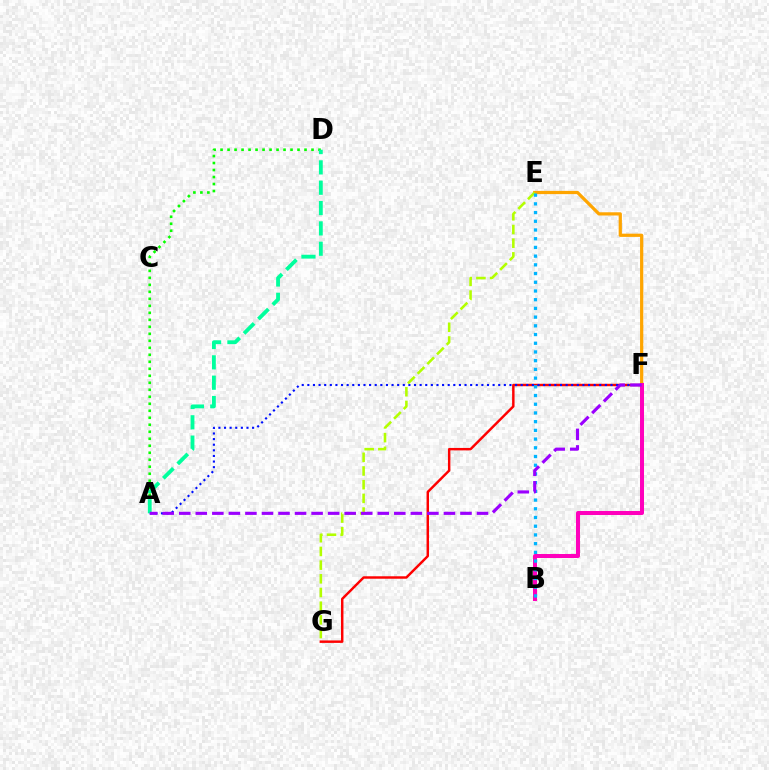{('E', 'F'): [{'color': '#ffa500', 'line_style': 'solid', 'thickness': 2.32}], ('F', 'G'): [{'color': '#ff0000', 'line_style': 'solid', 'thickness': 1.77}], ('A', 'D'): [{'color': '#08ff00', 'line_style': 'dotted', 'thickness': 1.9}, {'color': '#00ff9d', 'line_style': 'dashed', 'thickness': 2.76}], ('A', 'F'): [{'color': '#0010ff', 'line_style': 'dotted', 'thickness': 1.53}, {'color': '#9b00ff', 'line_style': 'dashed', 'thickness': 2.25}], ('B', 'F'): [{'color': '#ff00bd', 'line_style': 'solid', 'thickness': 2.89}], ('E', 'G'): [{'color': '#b3ff00', 'line_style': 'dashed', 'thickness': 1.86}], ('B', 'E'): [{'color': '#00b5ff', 'line_style': 'dotted', 'thickness': 2.37}]}